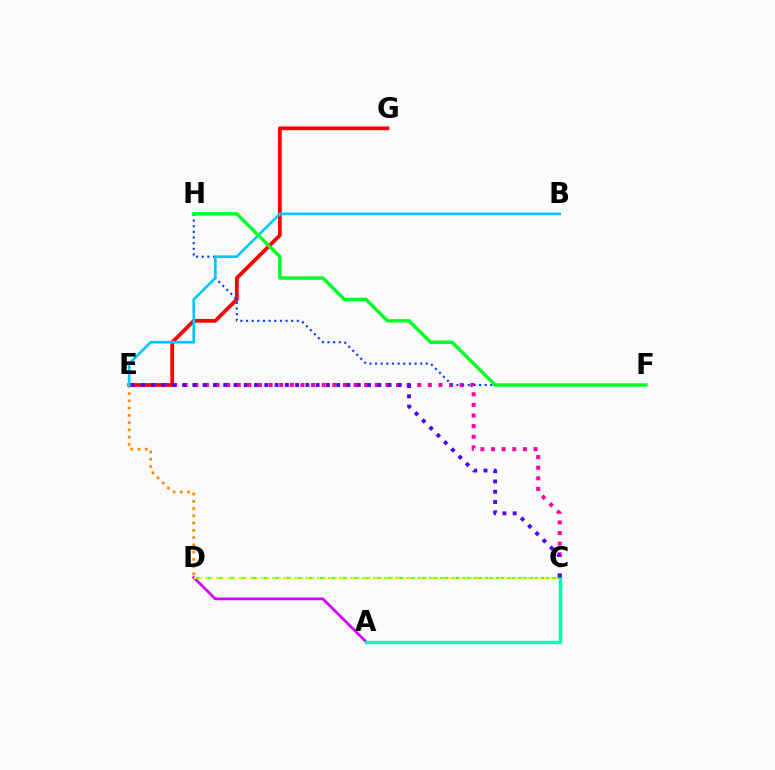{('E', 'G'): [{'color': '#ff0000', 'line_style': 'solid', 'thickness': 2.69}], ('C', 'E'): [{'color': '#ff00a0', 'line_style': 'dotted', 'thickness': 2.88}, {'color': '#4f00ff', 'line_style': 'dotted', 'thickness': 2.79}], ('D', 'E'): [{'color': '#ff8800', 'line_style': 'dotted', 'thickness': 1.97}], ('A', 'D'): [{'color': '#d600ff', 'line_style': 'solid', 'thickness': 2.0}], ('C', 'D'): [{'color': '#66ff00', 'line_style': 'dashed', 'thickness': 1.52}, {'color': '#eeff00', 'line_style': 'dotted', 'thickness': 1.53}], ('F', 'H'): [{'color': '#003fff', 'line_style': 'dotted', 'thickness': 1.53}, {'color': '#00ff27', 'line_style': 'solid', 'thickness': 2.48}], ('A', 'C'): [{'color': '#00ffaf', 'line_style': 'solid', 'thickness': 2.48}], ('B', 'E'): [{'color': '#00c7ff', 'line_style': 'solid', 'thickness': 1.91}]}